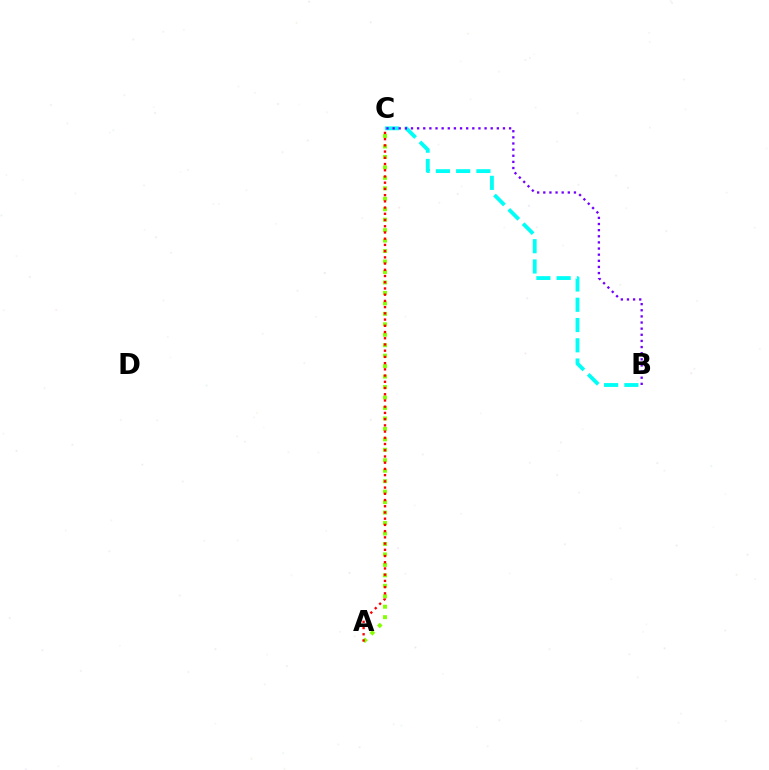{('B', 'C'): [{'color': '#00fff6', 'line_style': 'dashed', 'thickness': 2.75}, {'color': '#7200ff', 'line_style': 'dotted', 'thickness': 1.67}], ('A', 'C'): [{'color': '#84ff00', 'line_style': 'dotted', 'thickness': 2.84}, {'color': '#ff0000', 'line_style': 'dotted', 'thickness': 1.69}]}